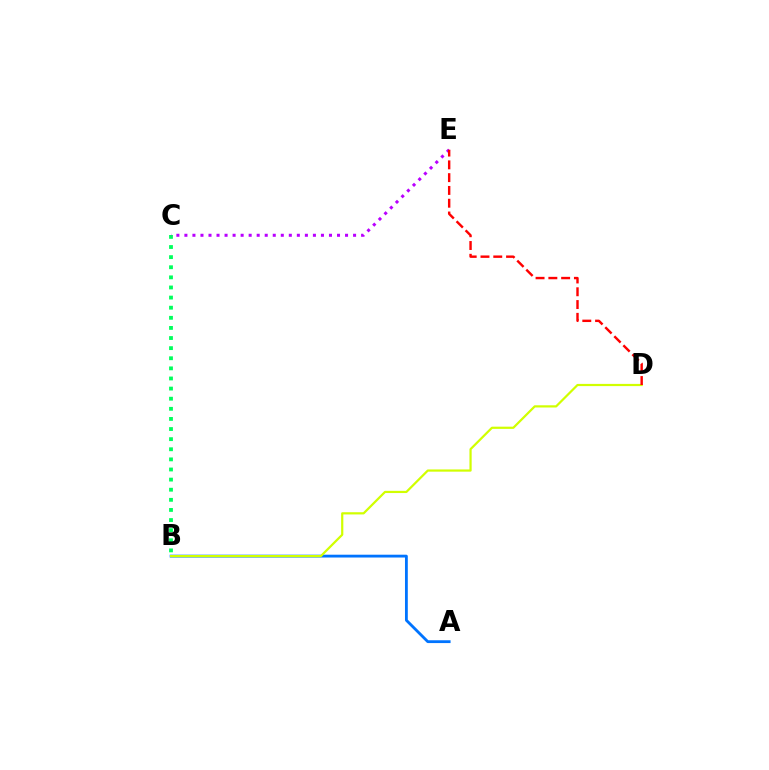{('B', 'C'): [{'color': '#00ff5c', 'line_style': 'dotted', 'thickness': 2.75}], ('A', 'B'): [{'color': '#0074ff', 'line_style': 'solid', 'thickness': 2.03}], ('C', 'E'): [{'color': '#b900ff', 'line_style': 'dotted', 'thickness': 2.18}], ('B', 'D'): [{'color': '#d1ff00', 'line_style': 'solid', 'thickness': 1.59}], ('D', 'E'): [{'color': '#ff0000', 'line_style': 'dashed', 'thickness': 1.74}]}